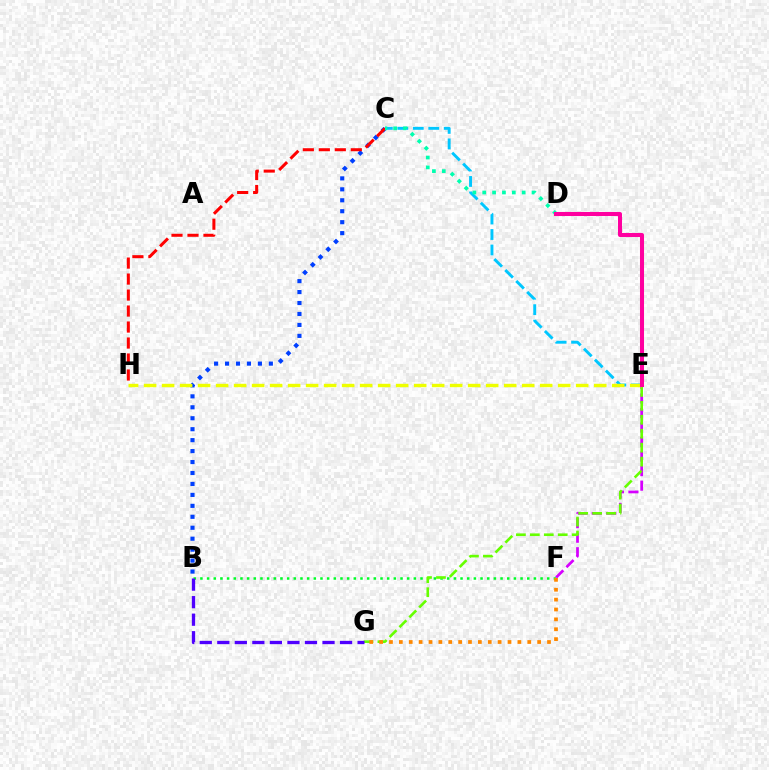{('B', 'F'): [{'color': '#00ff27', 'line_style': 'dotted', 'thickness': 1.81}], ('E', 'F'): [{'color': '#d600ff', 'line_style': 'dashed', 'thickness': 1.97}], ('B', 'C'): [{'color': '#003fff', 'line_style': 'dotted', 'thickness': 2.98}], ('E', 'G'): [{'color': '#66ff00', 'line_style': 'dashed', 'thickness': 1.89}], ('C', 'E'): [{'color': '#00c7ff', 'line_style': 'dashed', 'thickness': 2.1}], ('C', 'H'): [{'color': '#ff0000', 'line_style': 'dashed', 'thickness': 2.17}], ('F', 'G'): [{'color': '#ff8800', 'line_style': 'dotted', 'thickness': 2.68}], ('B', 'G'): [{'color': '#4f00ff', 'line_style': 'dashed', 'thickness': 2.38}], ('C', 'D'): [{'color': '#00ffaf', 'line_style': 'dotted', 'thickness': 2.68}], ('E', 'H'): [{'color': '#eeff00', 'line_style': 'dashed', 'thickness': 2.45}], ('D', 'E'): [{'color': '#ff00a0', 'line_style': 'solid', 'thickness': 2.91}]}